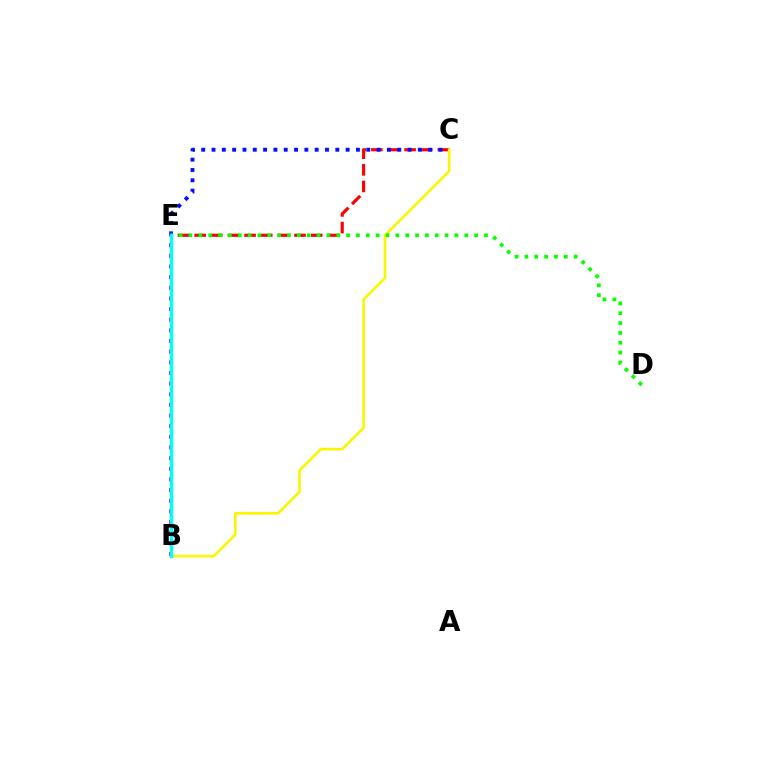{('B', 'E'): [{'color': '#ee00ff', 'line_style': 'dotted', 'thickness': 2.89}, {'color': '#00fff6', 'line_style': 'solid', 'thickness': 2.47}], ('C', 'E'): [{'color': '#ff0000', 'line_style': 'dashed', 'thickness': 2.26}, {'color': '#0010ff', 'line_style': 'dotted', 'thickness': 2.8}], ('B', 'C'): [{'color': '#fcf500', 'line_style': 'solid', 'thickness': 1.87}], ('D', 'E'): [{'color': '#08ff00', 'line_style': 'dotted', 'thickness': 2.68}]}